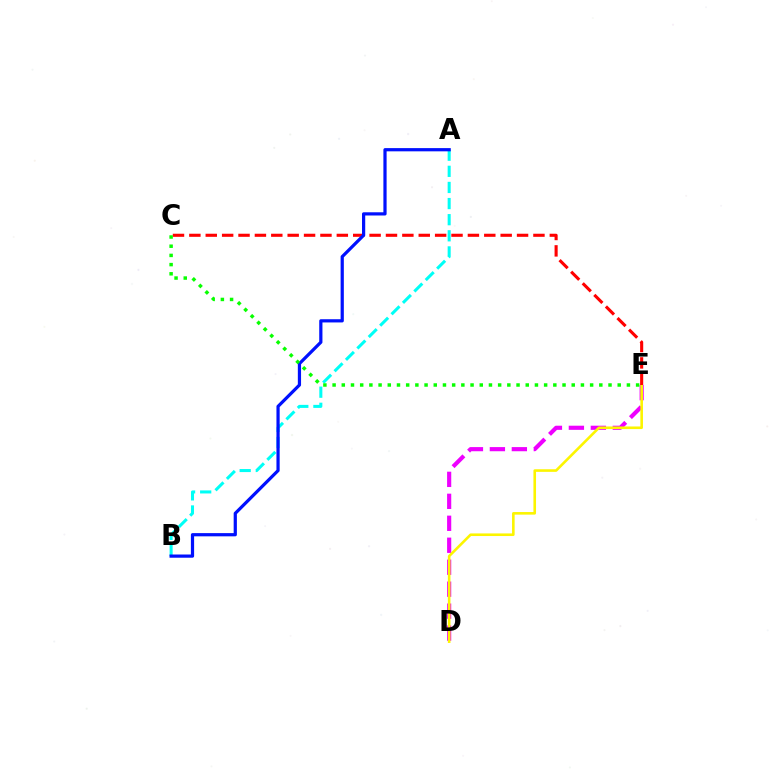{('D', 'E'): [{'color': '#ee00ff', 'line_style': 'dashed', 'thickness': 2.98}, {'color': '#fcf500', 'line_style': 'solid', 'thickness': 1.87}], ('A', 'B'): [{'color': '#00fff6', 'line_style': 'dashed', 'thickness': 2.19}, {'color': '#0010ff', 'line_style': 'solid', 'thickness': 2.32}], ('C', 'E'): [{'color': '#ff0000', 'line_style': 'dashed', 'thickness': 2.23}, {'color': '#08ff00', 'line_style': 'dotted', 'thickness': 2.5}]}